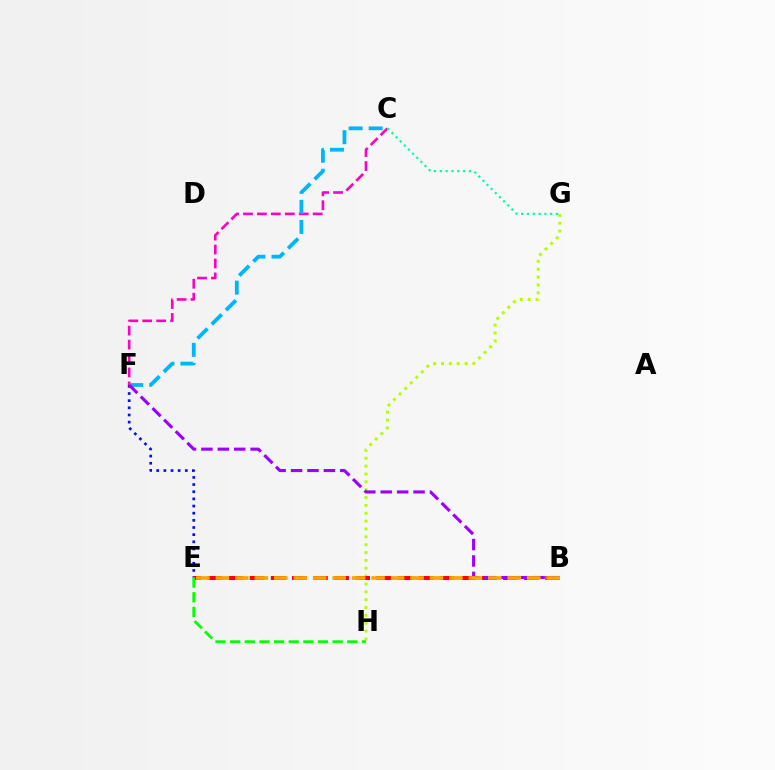{('C', 'F'): [{'color': '#ff00bd', 'line_style': 'dashed', 'thickness': 1.89}, {'color': '#00b5ff', 'line_style': 'dashed', 'thickness': 2.72}], ('G', 'H'): [{'color': '#b3ff00', 'line_style': 'dotted', 'thickness': 2.13}], ('E', 'F'): [{'color': '#0010ff', 'line_style': 'dotted', 'thickness': 1.94}], ('B', 'E'): [{'color': '#ff0000', 'line_style': 'dashed', 'thickness': 2.87}, {'color': '#ffa500', 'line_style': 'dashed', 'thickness': 2.64}], ('E', 'H'): [{'color': '#08ff00', 'line_style': 'dashed', 'thickness': 1.99}], ('B', 'F'): [{'color': '#9b00ff', 'line_style': 'dashed', 'thickness': 2.23}], ('C', 'G'): [{'color': '#00ff9d', 'line_style': 'dotted', 'thickness': 1.58}]}